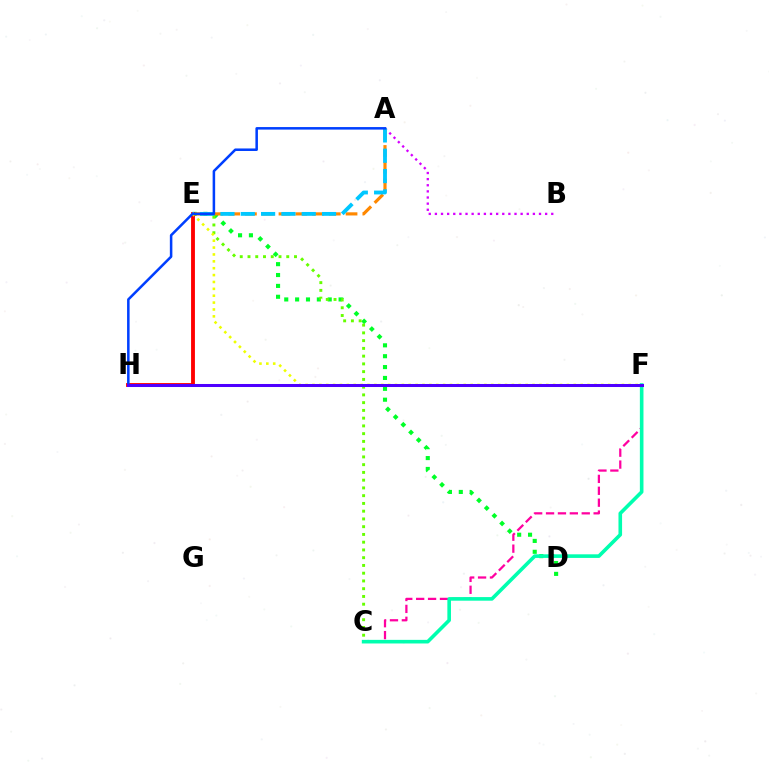{('A', 'B'): [{'color': '#d600ff', 'line_style': 'dotted', 'thickness': 1.66}], ('D', 'E'): [{'color': '#00ff27', 'line_style': 'dotted', 'thickness': 2.95}], ('A', 'E'): [{'color': '#ff8800', 'line_style': 'dashed', 'thickness': 2.28}, {'color': '#00c7ff', 'line_style': 'dashed', 'thickness': 2.76}], ('C', 'E'): [{'color': '#66ff00', 'line_style': 'dotted', 'thickness': 2.11}], ('E', 'H'): [{'color': '#ff0000', 'line_style': 'solid', 'thickness': 2.78}], ('C', 'F'): [{'color': '#ff00a0', 'line_style': 'dashed', 'thickness': 1.62}, {'color': '#00ffaf', 'line_style': 'solid', 'thickness': 2.6}], ('E', 'F'): [{'color': '#eeff00', 'line_style': 'dotted', 'thickness': 1.87}], ('A', 'H'): [{'color': '#003fff', 'line_style': 'solid', 'thickness': 1.82}], ('F', 'H'): [{'color': '#4f00ff', 'line_style': 'solid', 'thickness': 2.17}]}